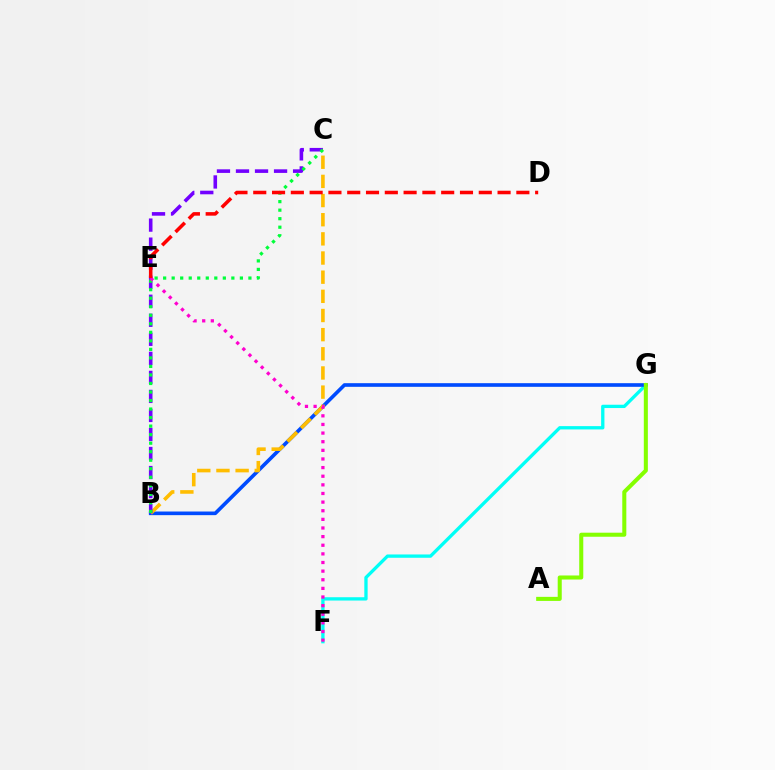{('F', 'G'): [{'color': '#00fff6', 'line_style': 'solid', 'thickness': 2.38}], ('B', 'G'): [{'color': '#004bff', 'line_style': 'solid', 'thickness': 2.62}], ('B', 'C'): [{'color': '#ffbd00', 'line_style': 'dashed', 'thickness': 2.6}, {'color': '#7200ff', 'line_style': 'dashed', 'thickness': 2.59}, {'color': '#00ff39', 'line_style': 'dotted', 'thickness': 2.32}], ('A', 'G'): [{'color': '#84ff00', 'line_style': 'solid', 'thickness': 2.91}], ('E', 'F'): [{'color': '#ff00cf', 'line_style': 'dotted', 'thickness': 2.34}], ('D', 'E'): [{'color': '#ff0000', 'line_style': 'dashed', 'thickness': 2.55}]}